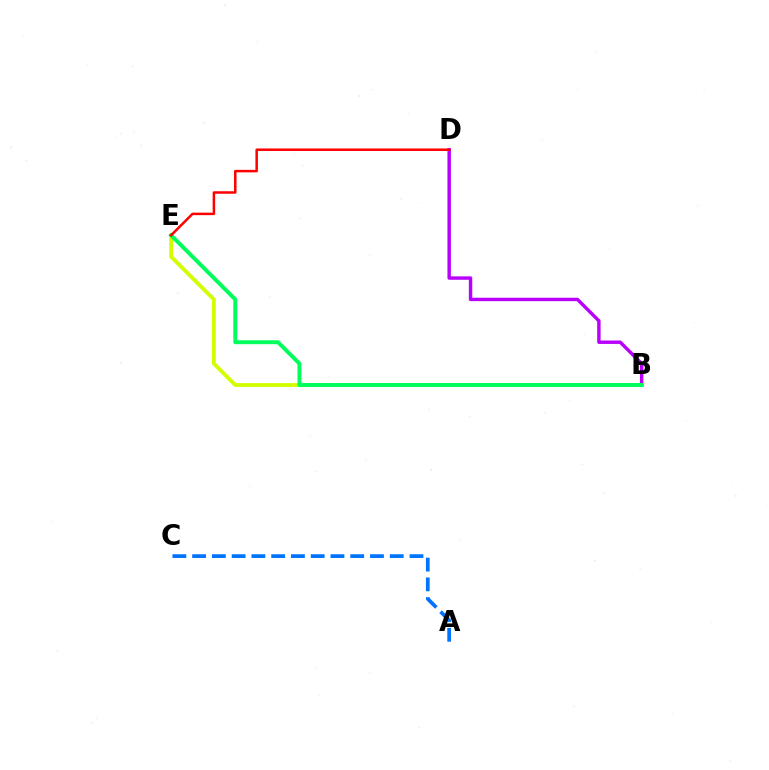{('B', 'D'): [{'color': '#b900ff', 'line_style': 'solid', 'thickness': 2.47}], ('A', 'C'): [{'color': '#0074ff', 'line_style': 'dashed', 'thickness': 2.68}], ('B', 'E'): [{'color': '#d1ff00', 'line_style': 'solid', 'thickness': 2.77}, {'color': '#00ff5c', 'line_style': 'solid', 'thickness': 2.84}], ('D', 'E'): [{'color': '#ff0000', 'line_style': 'solid', 'thickness': 1.8}]}